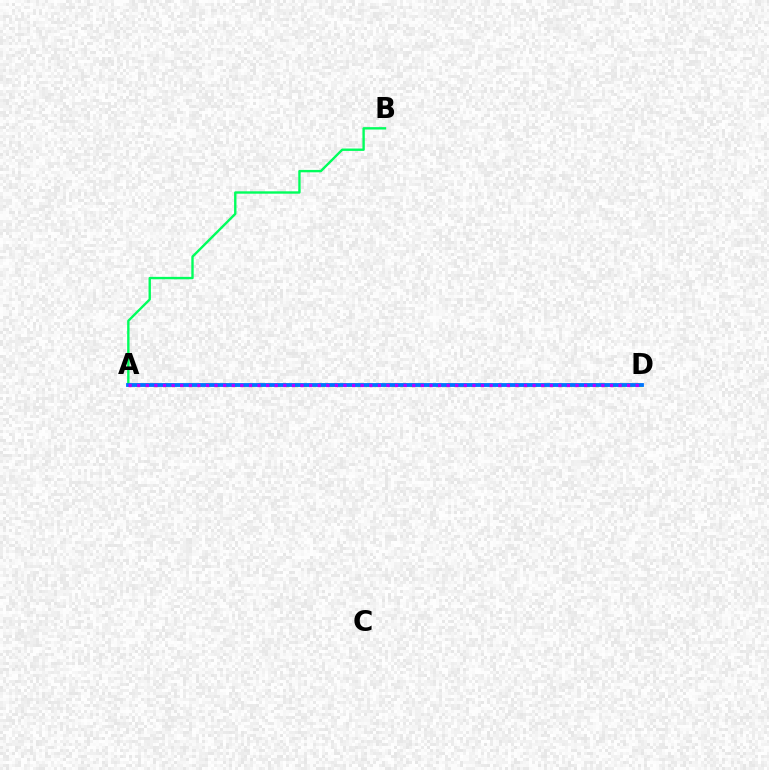{('A', 'D'): [{'color': '#ff0000', 'line_style': 'dashed', 'thickness': 1.61}, {'color': '#d1ff00', 'line_style': 'dotted', 'thickness': 2.4}, {'color': '#0074ff', 'line_style': 'solid', 'thickness': 2.75}, {'color': '#b900ff', 'line_style': 'dotted', 'thickness': 2.34}], ('A', 'B'): [{'color': '#00ff5c', 'line_style': 'solid', 'thickness': 1.71}]}